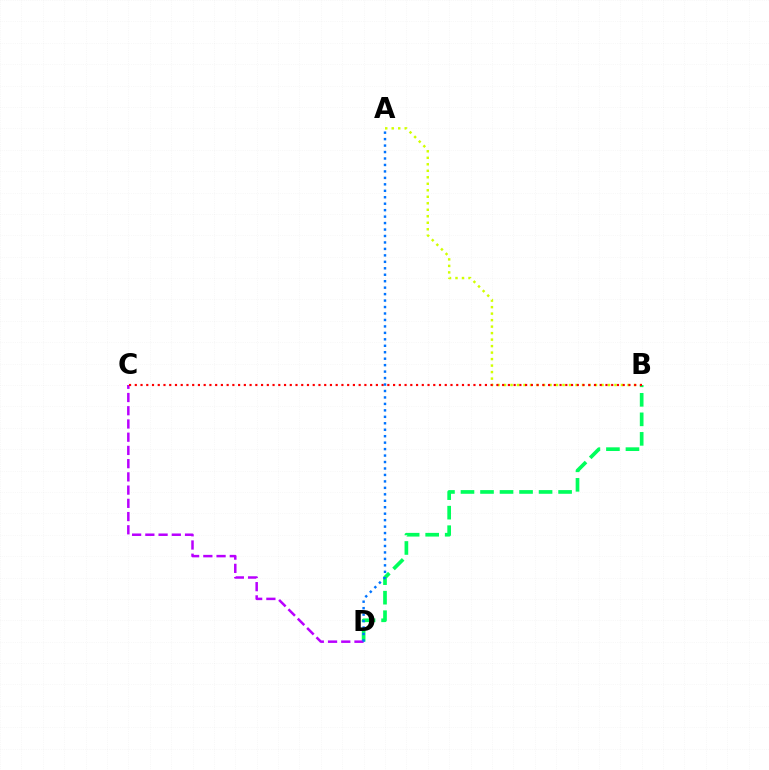{('B', 'D'): [{'color': '#00ff5c', 'line_style': 'dashed', 'thickness': 2.65}], ('A', 'B'): [{'color': '#d1ff00', 'line_style': 'dotted', 'thickness': 1.77}], ('C', 'D'): [{'color': '#b900ff', 'line_style': 'dashed', 'thickness': 1.8}], ('B', 'C'): [{'color': '#ff0000', 'line_style': 'dotted', 'thickness': 1.56}], ('A', 'D'): [{'color': '#0074ff', 'line_style': 'dotted', 'thickness': 1.75}]}